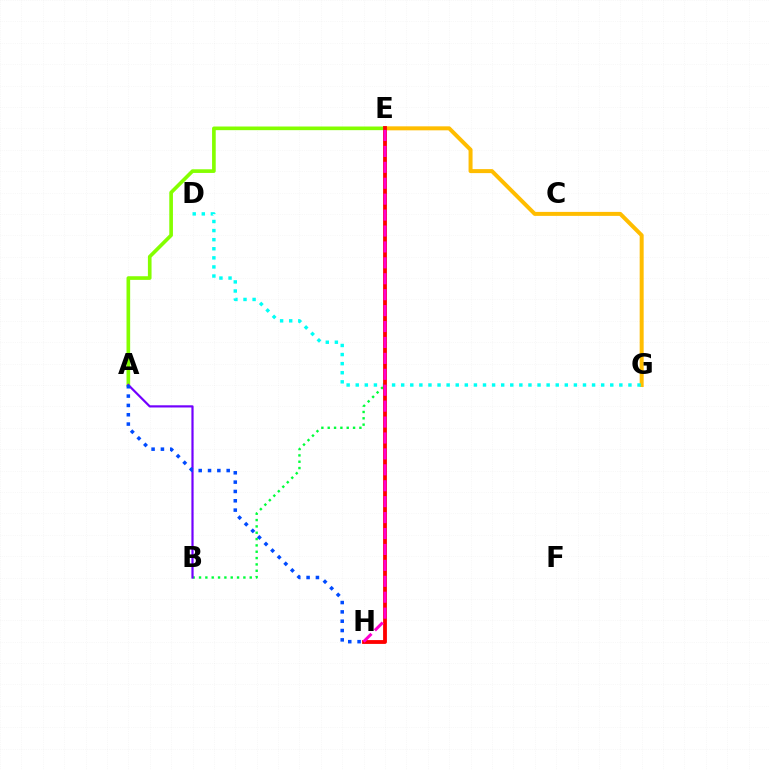{('E', 'G'): [{'color': '#ffbd00', 'line_style': 'solid', 'thickness': 2.88}], ('A', 'E'): [{'color': '#84ff00', 'line_style': 'solid', 'thickness': 2.63}], ('D', 'G'): [{'color': '#00fff6', 'line_style': 'dotted', 'thickness': 2.47}], ('B', 'E'): [{'color': '#00ff39', 'line_style': 'dotted', 'thickness': 1.72}], ('E', 'H'): [{'color': '#ff0000', 'line_style': 'solid', 'thickness': 2.75}, {'color': '#ff00cf', 'line_style': 'dashed', 'thickness': 2.16}], ('A', 'B'): [{'color': '#7200ff', 'line_style': 'solid', 'thickness': 1.58}], ('A', 'H'): [{'color': '#004bff', 'line_style': 'dotted', 'thickness': 2.53}]}